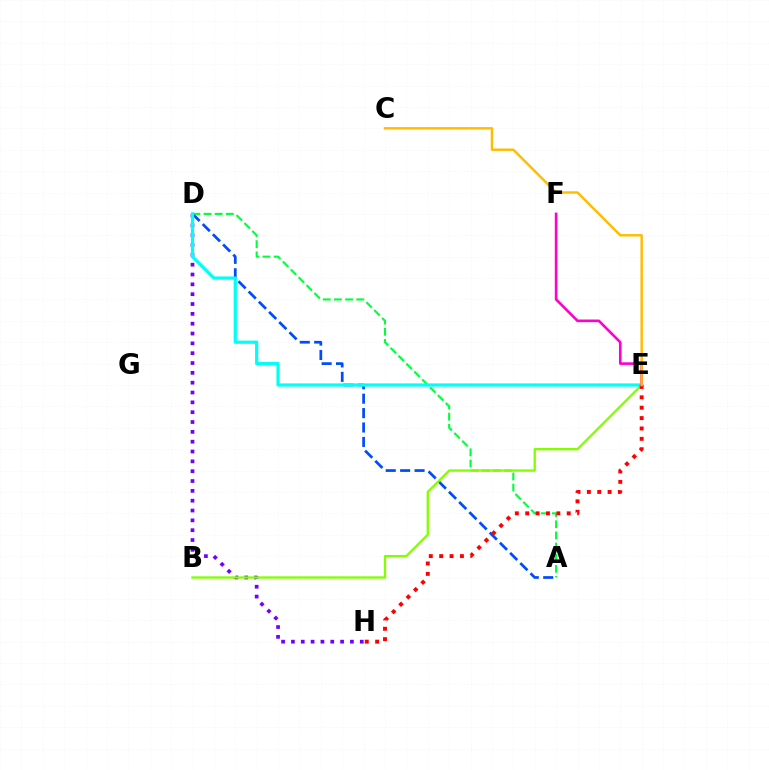{('A', 'D'): [{'color': '#004bff', 'line_style': 'dashed', 'thickness': 1.96}, {'color': '#00ff39', 'line_style': 'dashed', 'thickness': 1.51}], ('D', 'H'): [{'color': '#7200ff', 'line_style': 'dotted', 'thickness': 2.67}], ('B', 'E'): [{'color': '#84ff00', 'line_style': 'solid', 'thickness': 1.68}], ('D', 'E'): [{'color': '#00fff6', 'line_style': 'solid', 'thickness': 2.31}], ('E', 'H'): [{'color': '#ff0000', 'line_style': 'dotted', 'thickness': 2.82}], ('E', 'F'): [{'color': '#ff00cf', 'line_style': 'solid', 'thickness': 1.89}], ('C', 'E'): [{'color': '#ffbd00', 'line_style': 'solid', 'thickness': 1.75}]}